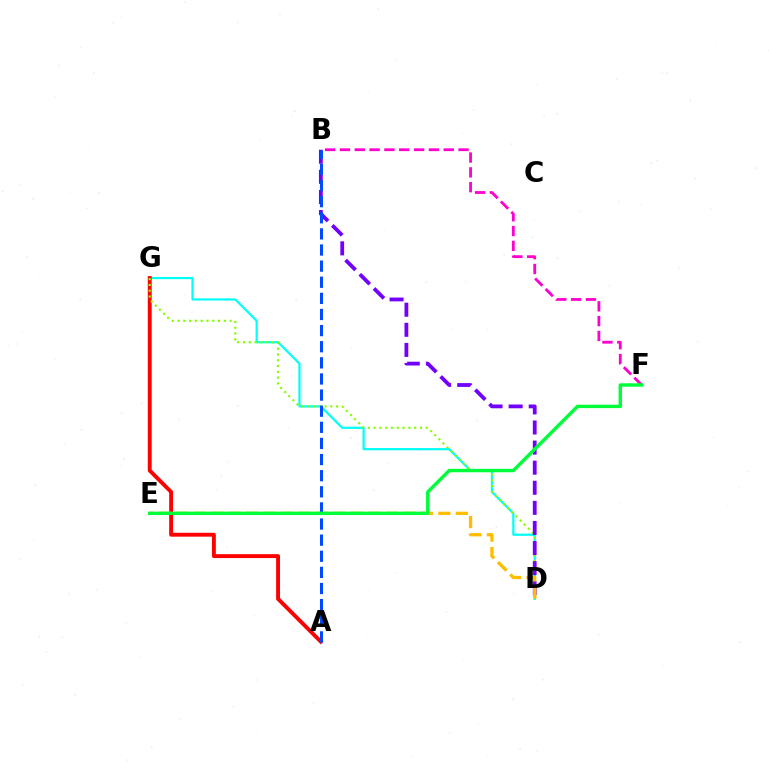{('D', 'G'): [{'color': '#00fff6', 'line_style': 'solid', 'thickness': 1.6}, {'color': '#84ff00', 'line_style': 'dotted', 'thickness': 1.57}], ('B', 'F'): [{'color': '#ff00cf', 'line_style': 'dashed', 'thickness': 2.01}], ('A', 'G'): [{'color': '#ff0000', 'line_style': 'solid', 'thickness': 2.8}], ('B', 'D'): [{'color': '#7200ff', 'line_style': 'dashed', 'thickness': 2.73}], ('D', 'E'): [{'color': '#ffbd00', 'line_style': 'dashed', 'thickness': 2.37}], ('A', 'B'): [{'color': '#004bff', 'line_style': 'dashed', 'thickness': 2.19}], ('E', 'F'): [{'color': '#00ff39', 'line_style': 'solid', 'thickness': 2.46}]}